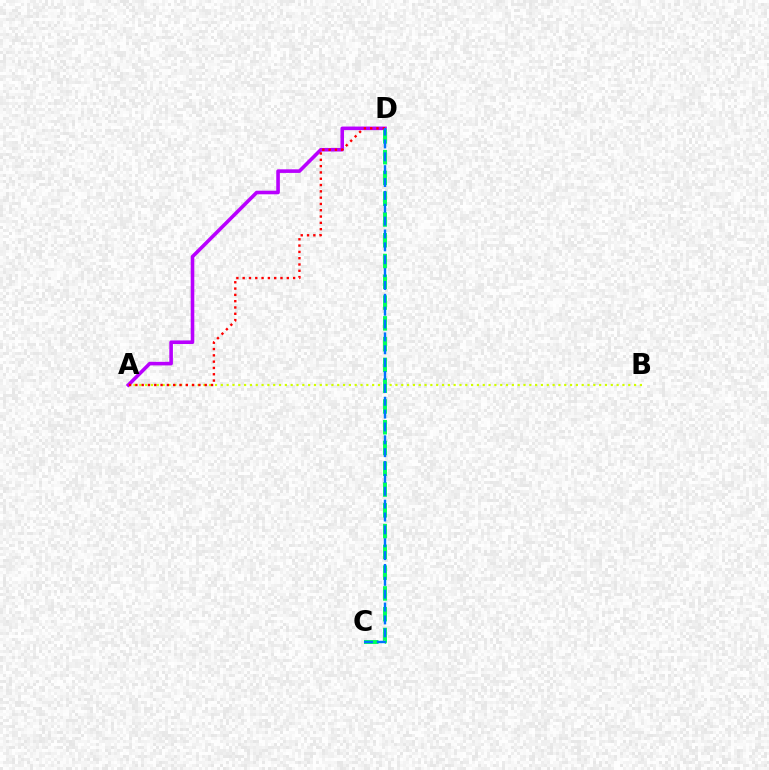{('A', 'B'): [{'color': '#d1ff00', 'line_style': 'dotted', 'thickness': 1.58}], ('A', 'D'): [{'color': '#b900ff', 'line_style': 'solid', 'thickness': 2.59}, {'color': '#ff0000', 'line_style': 'dotted', 'thickness': 1.71}], ('C', 'D'): [{'color': '#00ff5c', 'line_style': 'dashed', 'thickness': 2.82}, {'color': '#0074ff', 'line_style': 'dashed', 'thickness': 1.75}]}